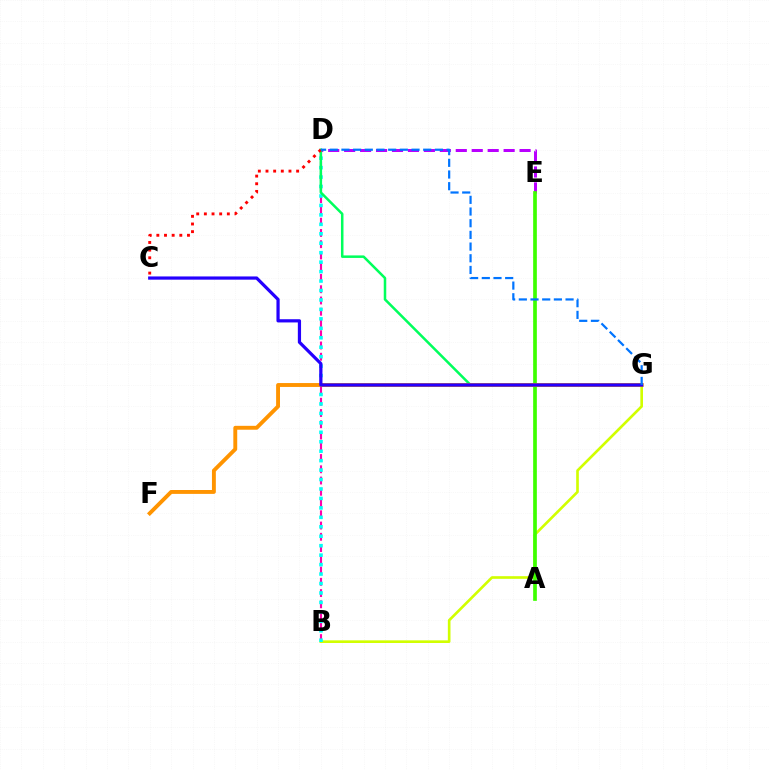{('B', 'D'): [{'color': '#ff00ac', 'line_style': 'dashed', 'thickness': 1.53}, {'color': '#00fff6', 'line_style': 'dotted', 'thickness': 2.57}], ('D', 'E'): [{'color': '#b900ff', 'line_style': 'dashed', 'thickness': 2.17}], ('B', 'G'): [{'color': '#d1ff00', 'line_style': 'solid', 'thickness': 1.91}], ('A', 'E'): [{'color': '#3dff00', 'line_style': 'solid', 'thickness': 2.65}], ('D', 'G'): [{'color': '#00ff5c', 'line_style': 'solid', 'thickness': 1.81}, {'color': '#0074ff', 'line_style': 'dashed', 'thickness': 1.59}], ('F', 'G'): [{'color': '#ff9400', 'line_style': 'solid', 'thickness': 2.8}], ('C', 'D'): [{'color': '#ff0000', 'line_style': 'dotted', 'thickness': 2.08}], ('C', 'G'): [{'color': '#2500ff', 'line_style': 'solid', 'thickness': 2.32}]}